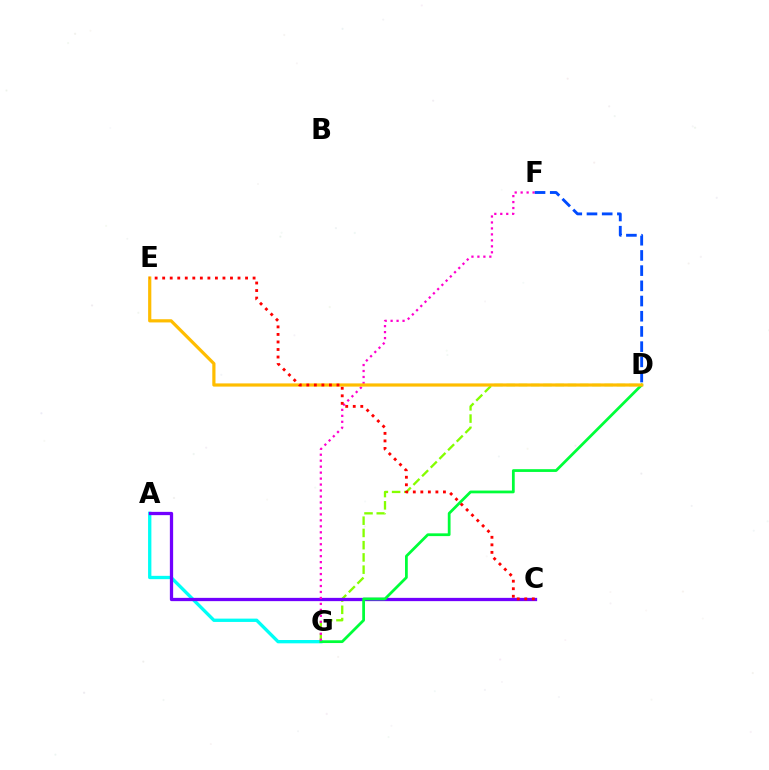{('D', 'G'): [{'color': '#84ff00', 'line_style': 'dashed', 'thickness': 1.66}, {'color': '#00ff39', 'line_style': 'solid', 'thickness': 1.99}], ('A', 'G'): [{'color': '#00fff6', 'line_style': 'solid', 'thickness': 2.39}], ('A', 'C'): [{'color': '#7200ff', 'line_style': 'solid', 'thickness': 2.36}], ('F', 'G'): [{'color': '#ff00cf', 'line_style': 'dotted', 'thickness': 1.62}], ('D', 'F'): [{'color': '#004bff', 'line_style': 'dashed', 'thickness': 2.07}], ('D', 'E'): [{'color': '#ffbd00', 'line_style': 'solid', 'thickness': 2.31}], ('C', 'E'): [{'color': '#ff0000', 'line_style': 'dotted', 'thickness': 2.05}]}